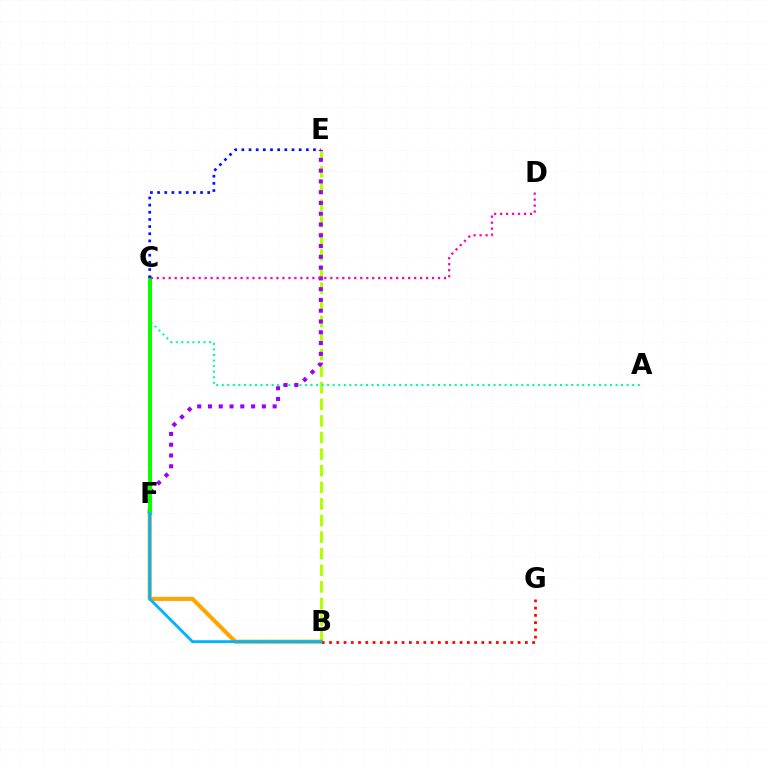{('B', 'E'): [{'color': '#b3ff00', 'line_style': 'dashed', 'thickness': 2.25}], ('A', 'C'): [{'color': '#00ff9d', 'line_style': 'dotted', 'thickness': 1.51}], ('E', 'F'): [{'color': '#9b00ff', 'line_style': 'dotted', 'thickness': 2.93}], ('B', 'F'): [{'color': '#ffa500', 'line_style': 'solid', 'thickness': 2.92}, {'color': '#00b5ff', 'line_style': 'solid', 'thickness': 2.1}], ('B', 'G'): [{'color': '#ff0000', 'line_style': 'dotted', 'thickness': 1.97}], ('C', 'F'): [{'color': '#08ff00', 'line_style': 'solid', 'thickness': 2.85}], ('C', 'E'): [{'color': '#0010ff', 'line_style': 'dotted', 'thickness': 1.95}], ('C', 'D'): [{'color': '#ff00bd', 'line_style': 'dotted', 'thickness': 1.63}]}